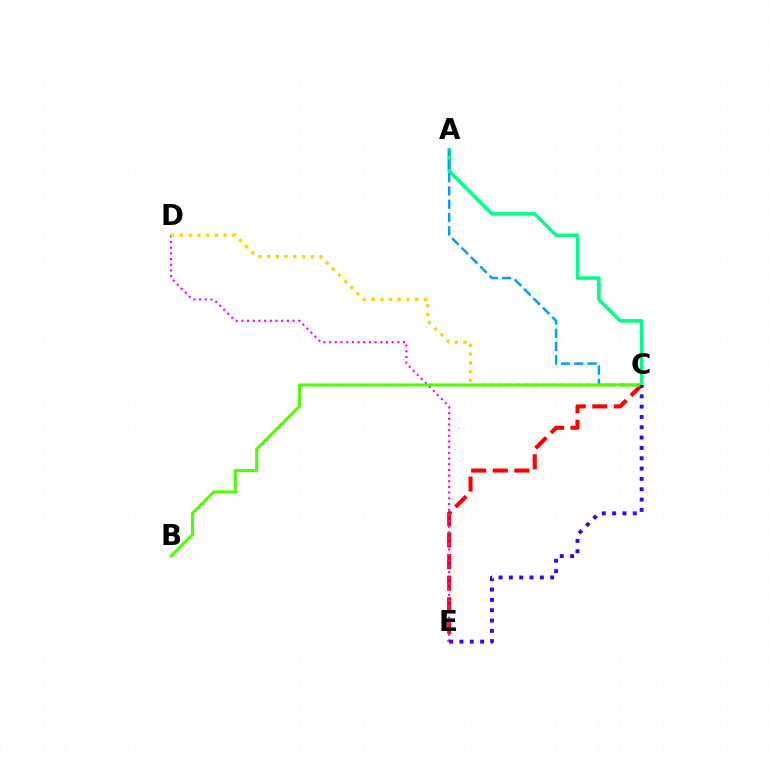{('A', 'C'): [{'color': '#00ff86', 'line_style': 'solid', 'thickness': 2.55}, {'color': '#009eff', 'line_style': 'dashed', 'thickness': 1.8}], ('C', 'E'): [{'color': '#ff0000', 'line_style': 'dashed', 'thickness': 2.93}, {'color': '#3700ff', 'line_style': 'dotted', 'thickness': 2.81}], ('D', 'E'): [{'color': '#ff00ed', 'line_style': 'dotted', 'thickness': 1.54}], ('C', 'D'): [{'color': '#ffd500', 'line_style': 'dotted', 'thickness': 2.37}], ('B', 'C'): [{'color': '#4fff00', 'line_style': 'solid', 'thickness': 2.21}]}